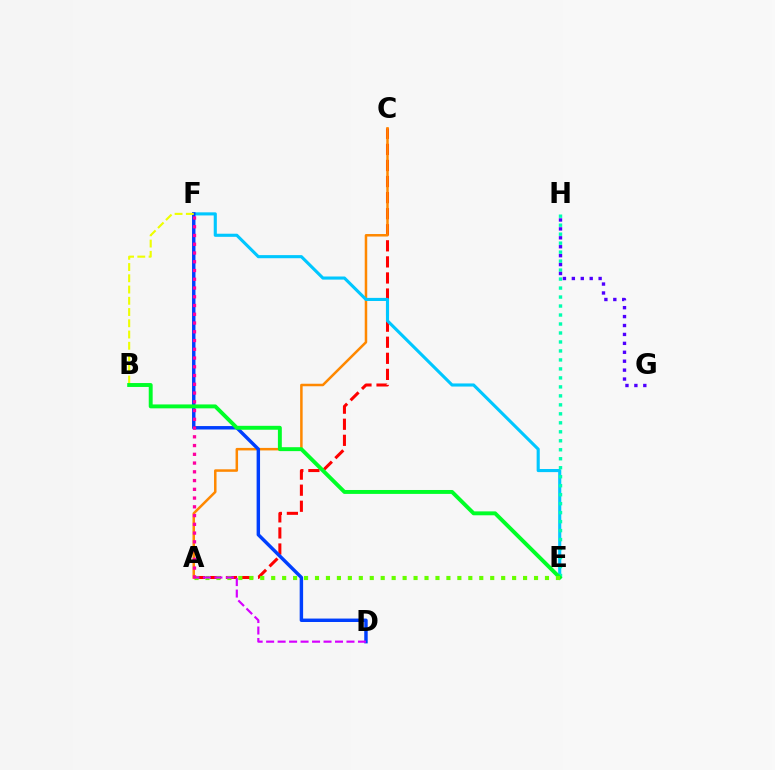{('A', 'C'): [{'color': '#ff0000', 'line_style': 'dashed', 'thickness': 2.18}, {'color': '#ff8800', 'line_style': 'solid', 'thickness': 1.81}], ('E', 'F'): [{'color': '#00c7ff', 'line_style': 'solid', 'thickness': 2.24}], ('D', 'F'): [{'color': '#003fff', 'line_style': 'solid', 'thickness': 2.48}], ('B', 'F'): [{'color': '#eeff00', 'line_style': 'dashed', 'thickness': 1.53}], ('E', 'H'): [{'color': '#00ffaf', 'line_style': 'dotted', 'thickness': 2.44}], ('B', 'E'): [{'color': '#00ff27', 'line_style': 'solid', 'thickness': 2.82}], ('A', 'E'): [{'color': '#66ff00', 'line_style': 'dotted', 'thickness': 2.98}], ('A', 'D'): [{'color': '#d600ff', 'line_style': 'dashed', 'thickness': 1.56}], ('G', 'H'): [{'color': '#4f00ff', 'line_style': 'dotted', 'thickness': 2.42}], ('A', 'F'): [{'color': '#ff00a0', 'line_style': 'dotted', 'thickness': 2.38}]}